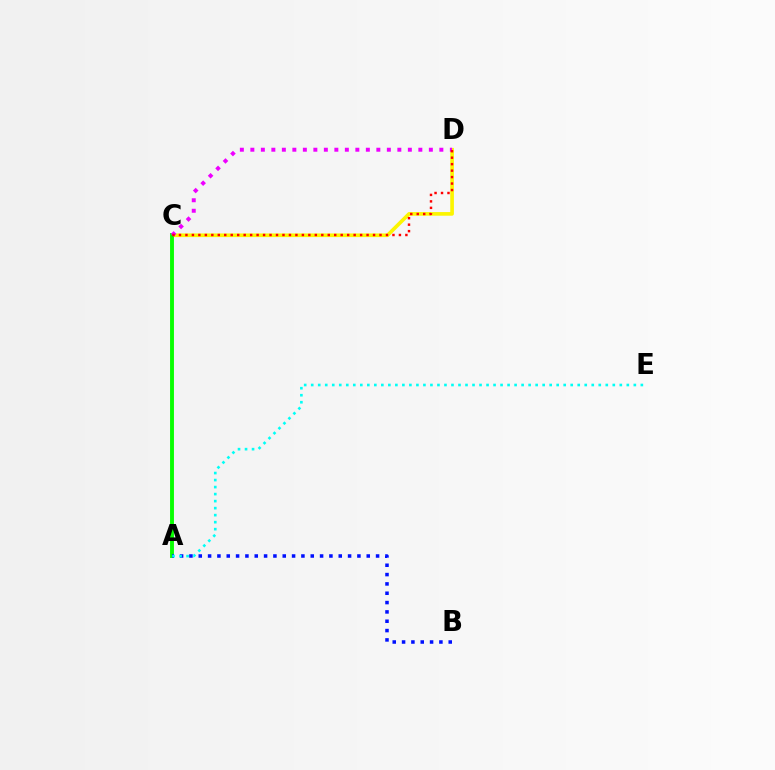{('C', 'D'): [{'color': '#fcf500', 'line_style': 'solid', 'thickness': 2.63}, {'color': '#ee00ff', 'line_style': 'dotted', 'thickness': 2.85}, {'color': '#ff0000', 'line_style': 'dotted', 'thickness': 1.76}], ('A', 'C'): [{'color': '#08ff00', 'line_style': 'solid', 'thickness': 2.8}], ('A', 'B'): [{'color': '#0010ff', 'line_style': 'dotted', 'thickness': 2.54}], ('A', 'E'): [{'color': '#00fff6', 'line_style': 'dotted', 'thickness': 1.91}]}